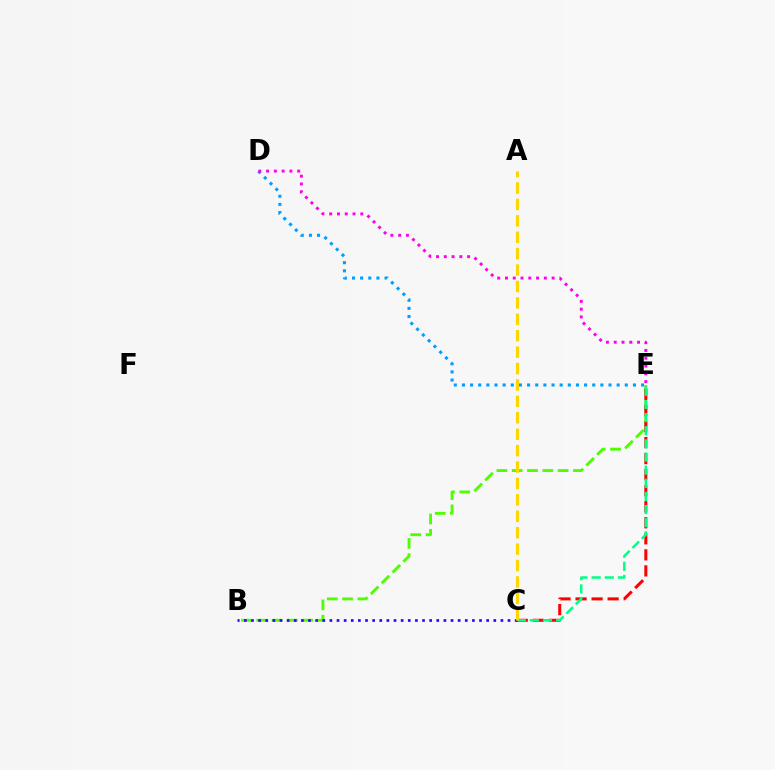{('D', 'E'): [{'color': '#009eff', 'line_style': 'dotted', 'thickness': 2.21}, {'color': '#ff00ed', 'line_style': 'dotted', 'thickness': 2.11}], ('B', 'E'): [{'color': '#4fff00', 'line_style': 'dashed', 'thickness': 2.08}], ('C', 'E'): [{'color': '#ff0000', 'line_style': 'dashed', 'thickness': 2.18}, {'color': '#00ff86', 'line_style': 'dashed', 'thickness': 1.78}], ('B', 'C'): [{'color': '#3700ff', 'line_style': 'dotted', 'thickness': 1.94}], ('A', 'C'): [{'color': '#ffd500', 'line_style': 'dashed', 'thickness': 2.23}]}